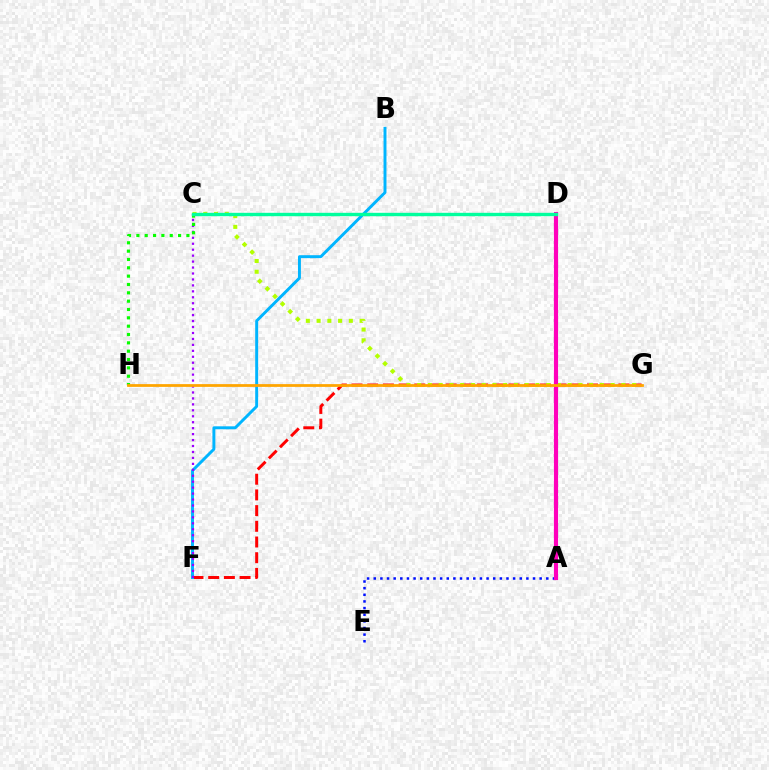{('A', 'E'): [{'color': '#0010ff', 'line_style': 'dotted', 'thickness': 1.8}], ('F', 'G'): [{'color': '#ff0000', 'line_style': 'dashed', 'thickness': 2.13}], ('B', 'F'): [{'color': '#00b5ff', 'line_style': 'solid', 'thickness': 2.12}], ('C', 'F'): [{'color': '#9b00ff', 'line_style': 'dotted', 'thickness': 1.62}], ('C', 'G'): [{'color': '#b3ff00', 'line_style': 'dotted', 'thickness': 2.92}], ('A', 'D'): [{'color': '#ff00bd', 'line_style': 'solid', 'thickness': 2.99}], ('C', 'H'): [{'color': '#08ff00', 'line_style': 'dotted', 'thickness': 2.27}], ('C', 'D'): [{'color': '#00ff9d', 'line_style': 'solid', 'thickness': 2.43}], ('G', 'H'): [{'color': '#ffa500', 'line_style': 'solid', 'thickness': 1.99}]}